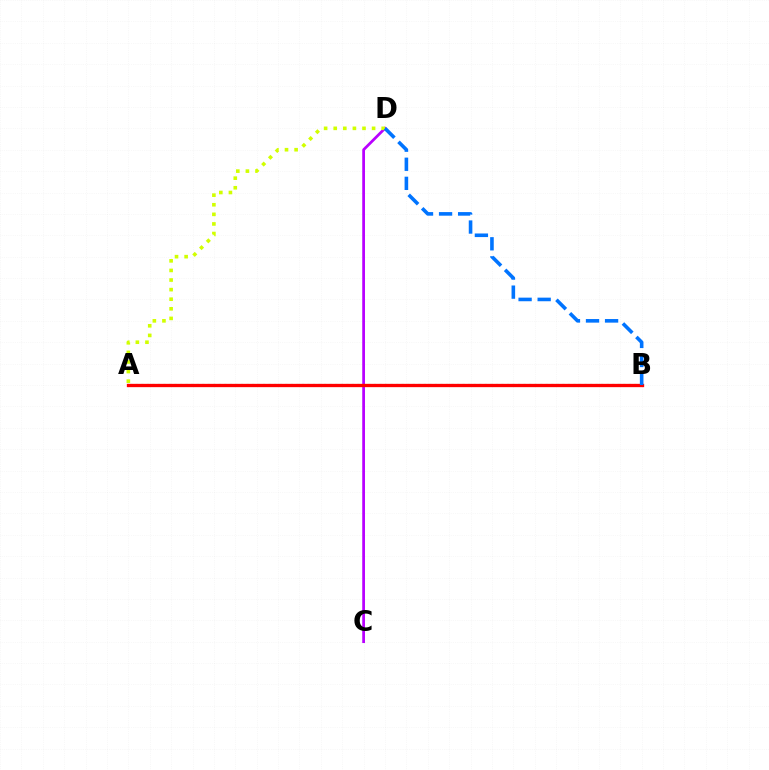{('C', 'D'): [{'color': '#b900ff', 'line_style': 'solid', 'thickness': 1.98}], ('A', 'B'): [{'color': '#00ff5c', 'line_style': 'dotted', 'thickness': 1.51}, {'color': '#ff0000', 'line_style': 'solid', 'thickness': 2.39}], ('A', 'D'): [{'color': '#d1ff00', 'line_style': 'dotted', 'thickness': 2.61}], ('B', 'D'): [{'color': '#0074ff', 'line_style': 'dashed', 'thickness': 2.59}]}